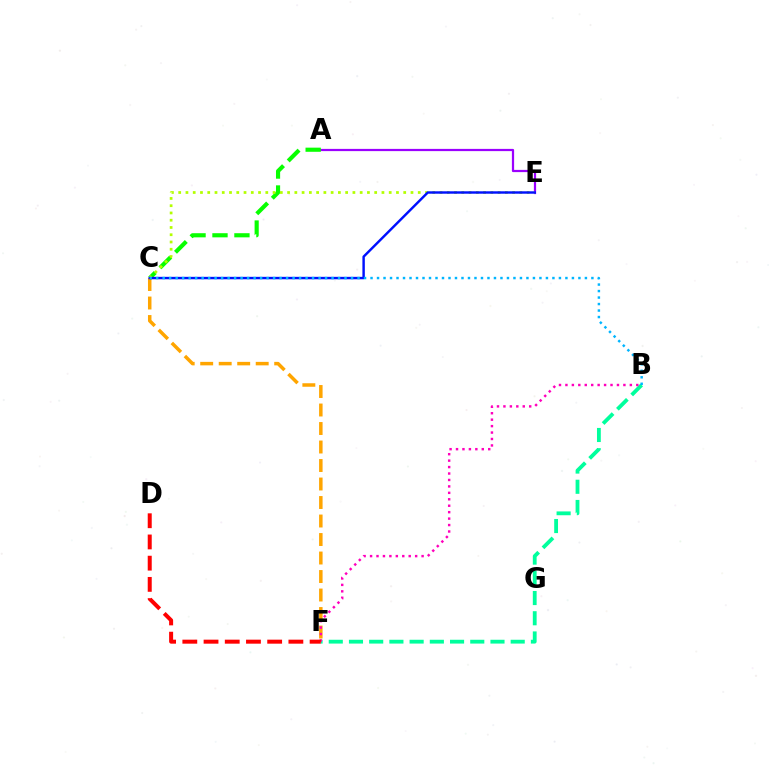{('A', 'E'): [{'color': '#9b00ff', 'line_style': 'solid', 'thickness': 1.6}], ('C', 'F'): [{'color': '#ffa500', 'line_style': 'dashed', 'thickness': 2.51}], ('B', 'F'): [{'color': '#00ff9d', 'line_style': 'dashed', 'thickness': 2.75}, {'color': '#ff00bd', 'line_style': 'dotted', 'thickness': 1.75}], ('A', 'C'): [{'color': '#08ff00', 'line_style': 'dashed', 'thickness': 2.98}], ('C', 'E'): [{'color': '#b3ff00', 'line_style': 'dotted', 'thickness': 1.97}, {'color': '#0010ff', 'line_style': 'solid', 'thickness': 1.75}], ('B', 'C'): [{'color': '#00b5ff', 'line_style': 'dotted', 'thickness': 1.76}], ('D', 'F'): [{'color': '#ff0000', 'line_style': 'dashed', 'thickness': 2.88}]}